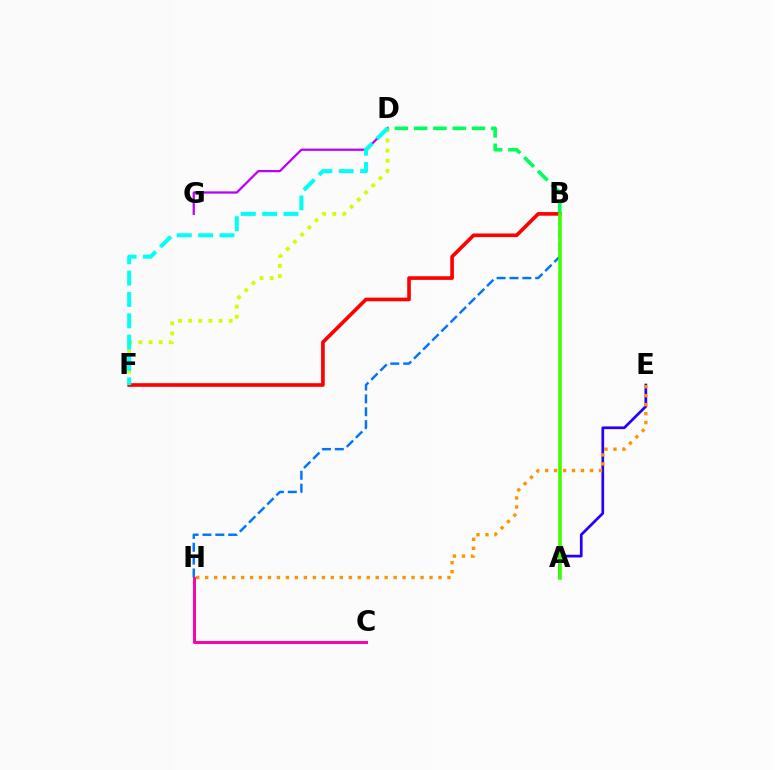{('A', 'E'): [{'color': '#2500ff', 'line_style': 'solid', 'thickness': 1.95}], ('D', 'G'): [{'color': '#b900ff', 'line_style': 'solid', 'thickness': 1.62}], ('D', 'F'): [{'color': '#d1ff00', 'line_style': 'dotted', 'thickness': 2.76}, {'color': '#00fff6', 'line_style': 'dashed', 'thickness': 2.9}], ('B', 'D'): [{'color': '#00ff5c', 'line_style': 'dashed', 'thickness': 2.62}], ('B', 'F'): [{'color': '#ff0000', 'line_style': 'solid', 'thickness': 2.62}], ('B', 'H'): [{'color': '#0074ff', 'line_style': 'dashed', 'thickness': 1.75}], ('E', 'H'): [{'color': '#ff9400', 'line_style': 'dotted', 'thickness': 2.44}], ('A', 'B'): [{'color': '#3dff00', 'line_style': 'solid', 'thickness': 2.56}], ('C', 'H'): [{'color': '#ff00ac', 'line_style': 'solid', 'thickness': 2.13}]}